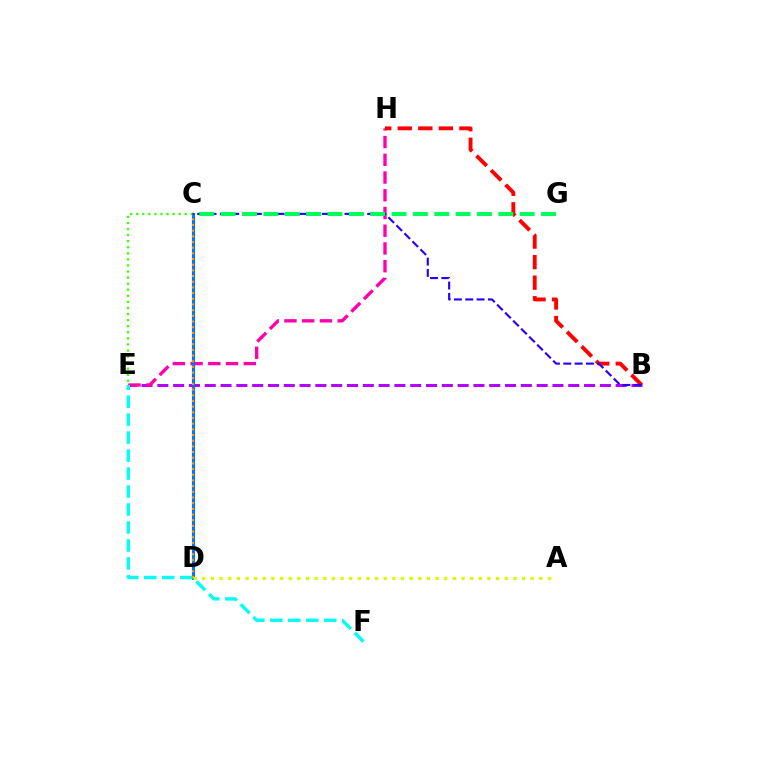{('B', 'E'): [{'color': '#b900ff', 'line_style': 'dashed', 'thickness': 2.15}], ('E', 'H'): [{'color': '#ff00ac', 'line_style': 'dashed', 'thickness': 2.41}], ('C', 'D'): [{'color': '#0074ff', 'line_style': 'solid', 'thickness': 2.23}, {'color': '#ff9400', 'line_style': 'dotted', 'thickness': 1.54}], ('E', 'F'): [{'color': '#00fff6', 'line_style': 'dashed', 'thickness': 2.44}], ('C', 'E'): [{'color': '#3dff00', 'line_style': 'dotted', 'thickness': 1.65}], ('B', 'H'): [{'color': '#ff0000', 'line_style': 'dashed', 'thickness': 2.79}], ('B', 'C'): [{'color': '#2500ff', 'line_style': 'dashed', 'thickness': 1.54}], ('C', 'G'): [{'color': '#00ff5c', 'line_style': 'dashed', 'thickness': 2.9}], ('A', 'D'): [{'color': '#d1ff00', 'line_style': 'dotted', 'thickness': 2.35}]}